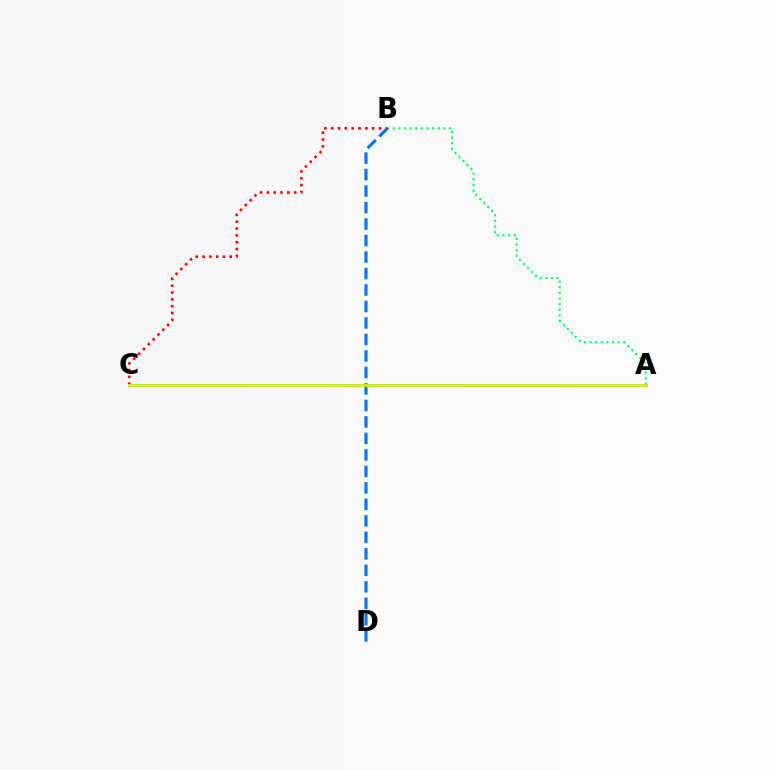{('A', 'B'): [{'color': '#00ff5c', 'line_style': 'dotted', 'thickness': 1.53}], ('A', 'C'): [{'color': '#b900ff', 'line_style': 'solid', 'thickness': 2.11}, {'color': '#d1ff00', 'line_style': 'solid', 'thickness': 2.0}], ('B', 'D'): [{'color': '#0074ff', 'line_style': 'dashed', 'thickness': 2.24}], ('B', 'C'): [{'color': '#ff0000', 'line_style': 'dotted', 'thickness': 1.85}]}